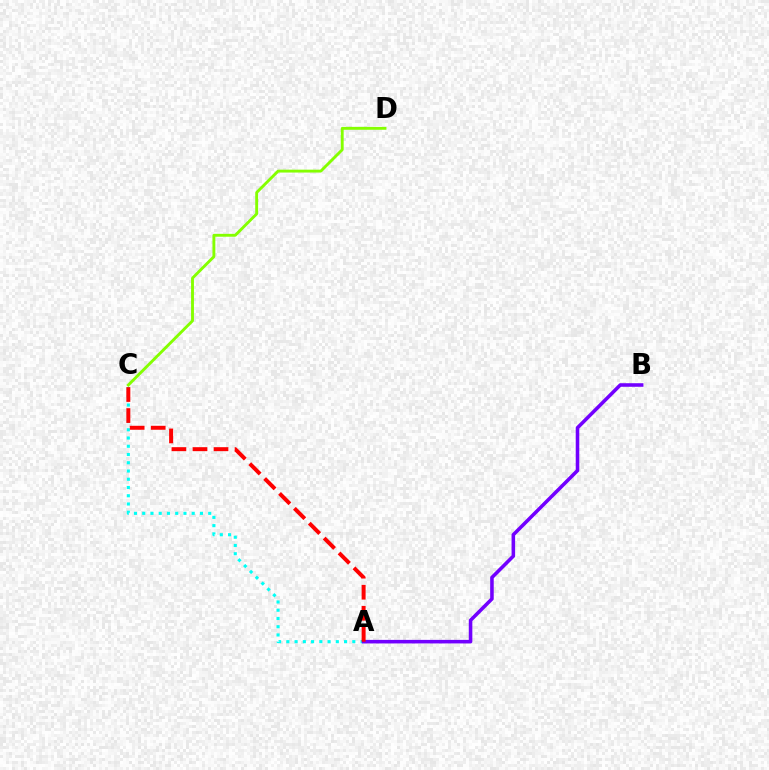{('C', 'D'): [{'color': '#84ff00', 'line_style': 'solid', 'thickness': 2.07}], ('A', 'C'): [{'color': '#00fff6', 'line_style': 'dotted', 'thickness': 2.24}, {'color': '#ff0000', 'line_style': 'dashed', 'thickness': 2.86}], ('A', 'B'): [{'color': '#7200ff', 'line_style': 'solid', 'thickness': 2.57}]}